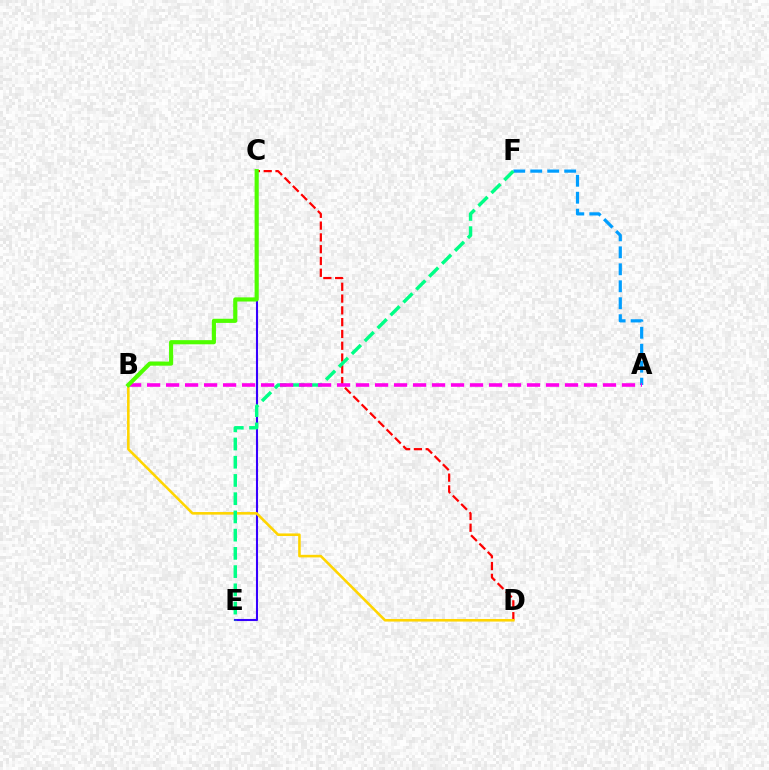{('C', 'D'): [{'color': '#ff0000', 'line_style': 'dashed', 'thickness': 1.6}], ('A', 'F'): [{'color': '#009eff', 'line_style': 'dashed', 'thickness': 2.31}], ('C', 'E'): [{'color': '#3700ff', 'line_style': 'solid', 'thickness': 1.5}], ('B', 'D'): [{'color': '#ffd500', 'line_style': 'solid', 'thickness': 1.86}], ('E', 'F'): [{'color': '#00ff86', 'line_style': 'dashed', 'thickness': 2.48}], ('A', 'B'): [{'color': '#ff00ed', 'line_style': 'dashed', 'thickness': 2.58}], ('B', 'C'): [{'color': '#4fff00', 'line_style': 'solid', 'thickness': 2.98}]}